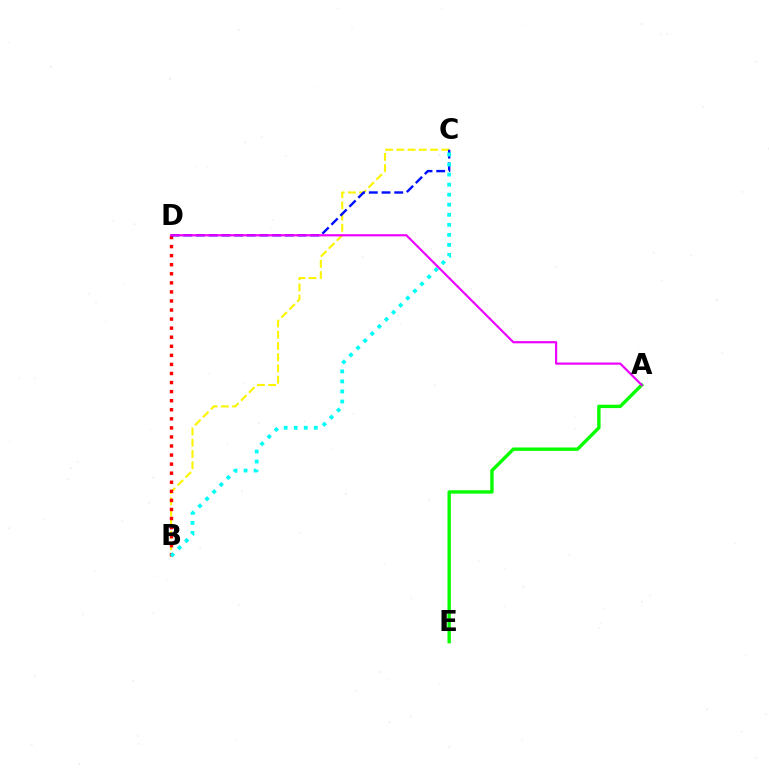{('B', 'C'): [{'color': '#fcf500', 'line_style': 'dashed', 'thickness': 1.53}, {'color': '#00fff6', 'line_style': 'dotted', 'thickness': 2.73}], ('B', 'D'): [{'color': '#ff0000', 'line_style': 'dotted', 'thickness': 2.46}], ('A', 'E'): [{'color': '#08ff00', 'line_style': 'solid', 'thickness': 2.43}], ('C', 'D'): [{'color': '#0010ff', 'line_style': 'dashed', 'thickness': 1.73}], ('A', 'D'): [{'color': '#ee00ff', 'line_style': 'solid', 'thickness': 1.58}]}